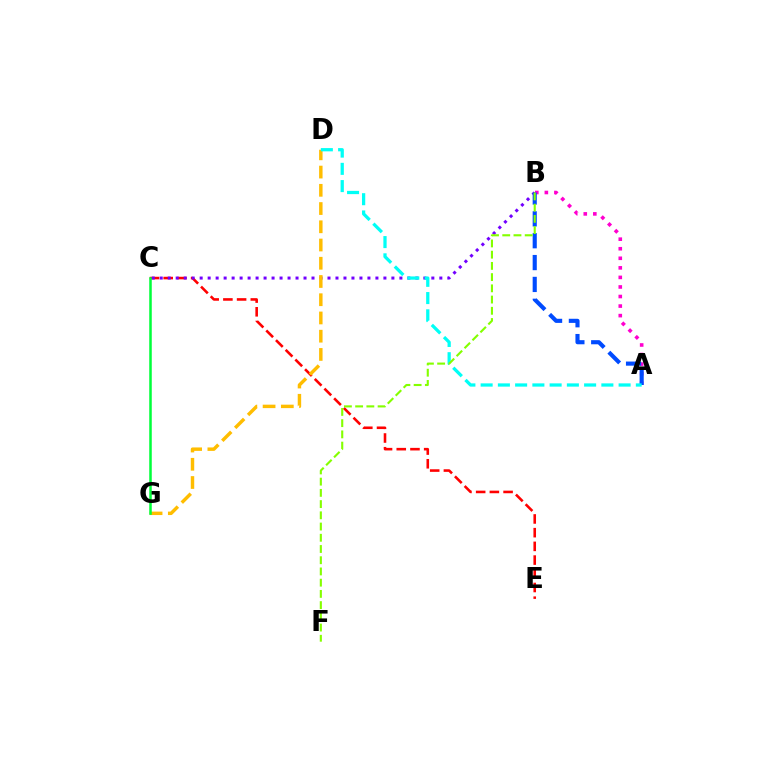{('C', 'E'): [{'color': '#ff0000', 'line_style': 'dashed', 'thickness': 1.86}], ('B', 'C'): [{'color': '#7200ff', 'line_style': 'dotted', 'thickness': 2.17}], ('D', 'G'): [{'color': '#ffbd00', 'line_style': 'dashed', 'thickness': 2.48}], ('C', 'G'): [{'color': '#00ff39', 'line_style': 'solid', 'thickness': 1.81}], ('A', 'B'): [{'color': '#ff00cf', 'line_style': 'dotted', 'thickness': 2.6}, {'color': '#004bff', 'line_style': 'dashed', 'thickness': 2.97}], ('A', 'D'): [{'color': '#00fff6', 'line_style': 'dashed', 'thickness': 2.34}], ('B', 'F'): [{'color': '#84ff00', 'line_style': 'dashed', 'thickness': 1.52}]}